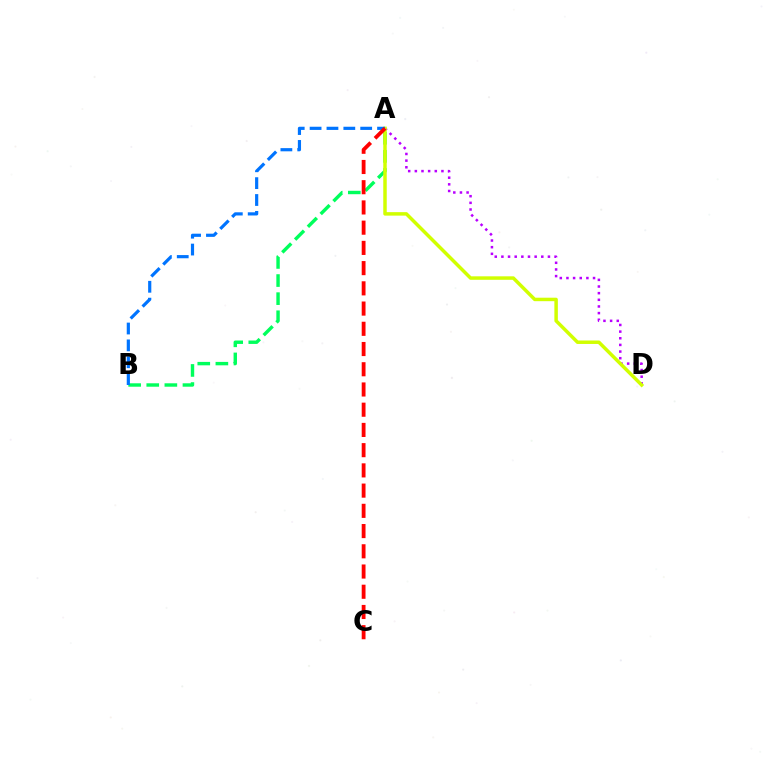{('A', 'D'): [{'color': '#b900ff', 'line_style': 'dotted', 'thickness': 1.81}, {'color': '#d1ff00', 'line_style': 'solid', 'thickness': 2.51}], ('A', 'B'): [{'color': '#00ff5c', 'line_style': 'dashed', 'thickness': 2.46}, {'color': '#0074ff', 'line_style': 'dashed', 'thickness': 2.29}], ('A', 'C'): [{'color': '#ff0000', 'line_style': 'dashed', 'thickness': 2.75}]}